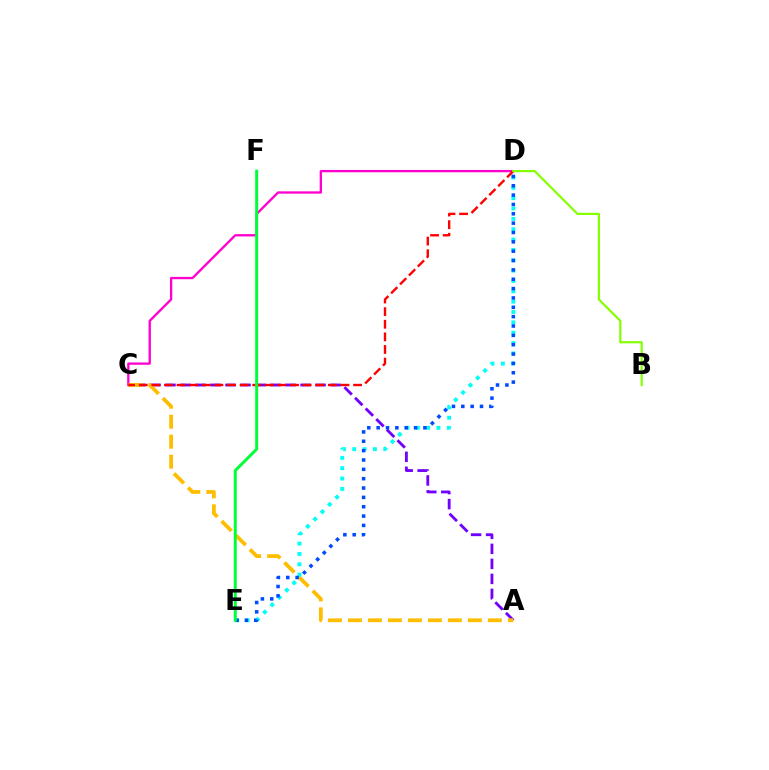{('C', 'D'): [{'color': '#ff00cf', 'line_style': 'solid', 'thickness': 1.67}, {'color': '#ff0000', 'line_style': 'dashed', 'thickness': 1.71}], ('A', 'C'): [{'color': '#7200ff', 'line_style': 'dashed', 'thickness': 2.04}, {'color': '#ffbd00', 'line_style': 'dashed', 'thickness': 2.71}], ('D', 'E'): [{'color': '#00fff6', 'line_style': 'dotted', 'thickness': 2.81}, {'color': '#004bff', 'line_style': 'dotted', 'thickness': 2.54}], ('B', 'D'): [{'color': '#84ff00', 'line_style': 'solid', 'thickness': 1.57}], ('E', 'F'): [{'color': '#00ff39', 'line_style': 'solid', 'thickness': 2.14}]}